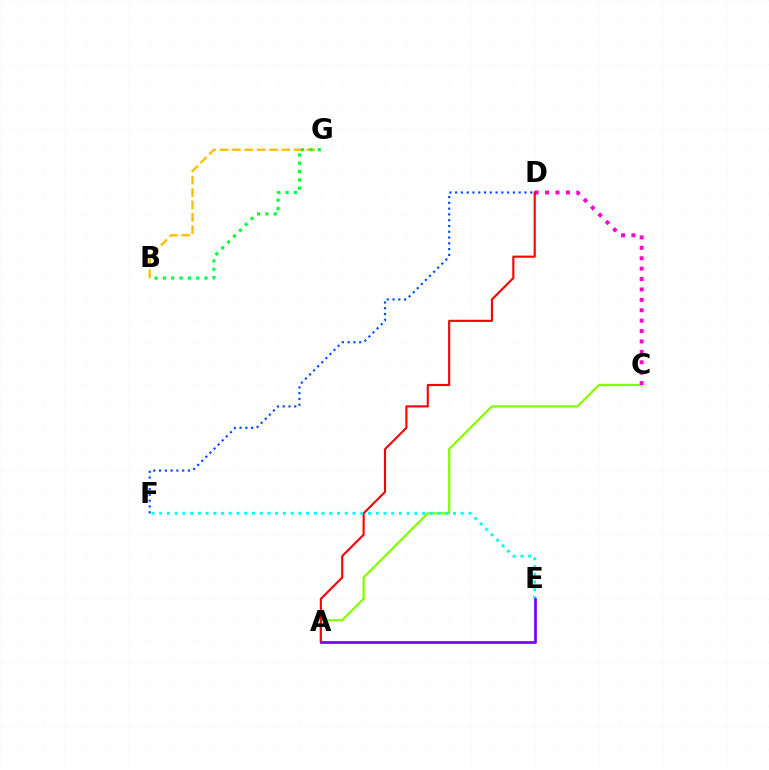{('A', 'C'): [{'color': '#84ff00', 'line_style': 'solid', 'thickness': 1.63}], ('C', 'D'): [{'color': '#ff00cf', 'line_style': 'dotted', 'thickness': 2.83}], ('D', 'F'): [{'color': '#004bff', 'line_style': 'dotted', 'thickness': 1.57}], ('A', 'D'): [{'color': '#ff0000', 'line_style': 'solid', 'thickness': 1.53}], ('E', 'F'): [{'color': '#00fff6', 'line_style': 'dotted', 'thickness': 2.1}], ('B', 'G'): [{'color': '#ffbd00', 'line_style': 'dashed', 'thickness': 1.68}, {'color': '#00ff39', 'line_style': 'dotted', 'thickness': 2.26}], ('A', 'E'): [{'color': '#7200ff', 'line_style': 'solid', 'thickness': 1.95}]}